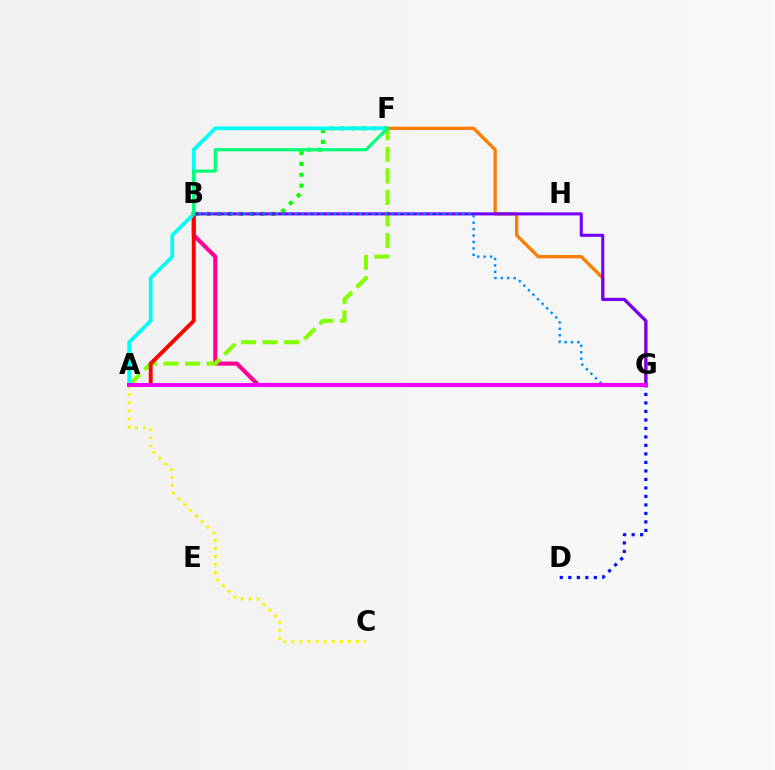{('B', 'G'): [{'color': '#ff0094', 'line_style': 'solid', 'thickness': 2.94}, {'color': '#7200ff', 'line_style': 'solid', 'thickness': 2.21}, {'color': '#008cff', 'line_style': 'dotted', 'thickness': 1.75}], ('B', 'F'): [{'color': '#08ff00', 'line_style': 'dotted', 'thickness': 2.95}, {'color': '#00ff74', 'line_style': 'solid', 'thickness': 2.26}], ('A', 'F'): [{'color': '#84ff00', 'line_style': 'dashed', 'thickness': 2.93}, {'color': '#00fff6', 'line_style': 'solid', 'thickness': 2.67}], ('A', 'B'): [{'color': '#ff0000', 'line_style': 'solid', 'thickness': 2.81}], ('D', 'G'): [{'color': '#0010ff', 'line_style': 'dotted', 'thickness': 2.31}], ('F', 'G'): [{'color': '#ff7c00', 'line_style': 'solid', 'thickness': 2.37}], ('A', 'C'): [{'color': '#fcf500', 'line_style': 'dotted', 'thickness': 2.2}], ('A', 'G'): [{'color': '#ee00ff', 'line_style': 'solid', 'thickness': 2.81}]}